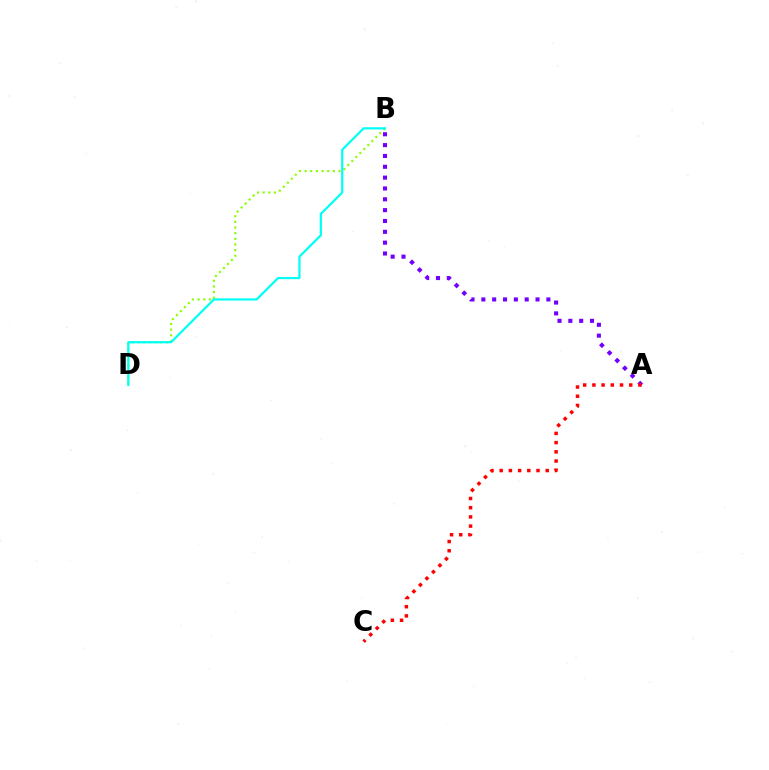{('B', 'D'): [{'color': '#84ff00', 'line_style': 'dotted', 'thickness': 1.53}, {'color': '#00fff6', 'line_style': 'solid', 'thickness': 1.59}], ('A', 'B'): [{'color': '#7200ff', 'line_style': 'dotted', 'thickness': 2.94}], ('A', 'C'): [{'color': '#ff0000', 'line_style': 'dotted', 'thickness': 2.5}]}